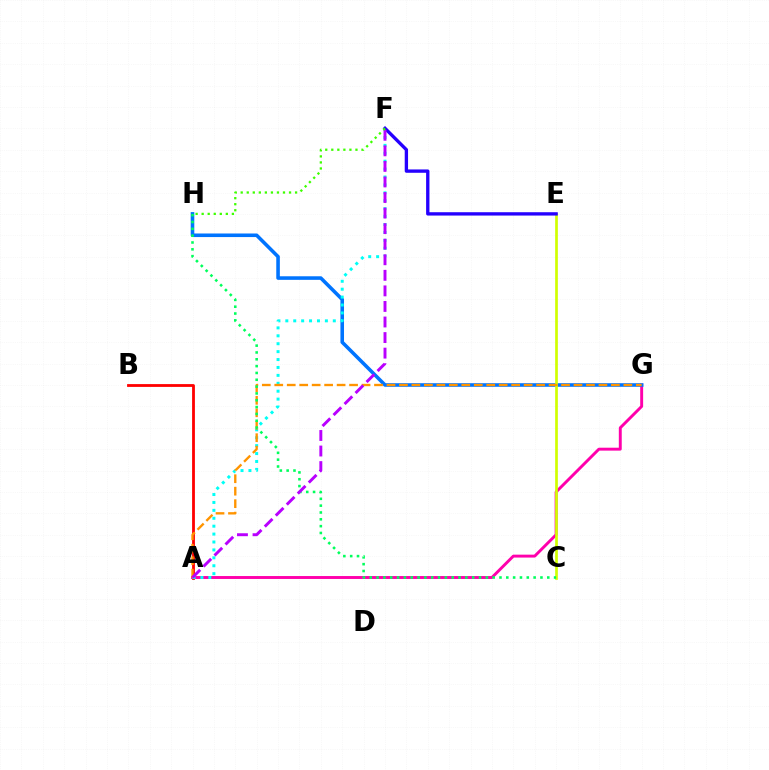{('A', 'B'): [{'color': '#ff0000', 'line_style': 'solid', 'thickness': 2.02}], ('A', 'G'): [{'color': '#ff00ac', 'line_style': 'solid', 'thickness': 2.1}, {'color': '#ff9400', 'line_style': 'dashed', 'thickness': 1.69}], ('G', 'H'): [{'color': '#0074ff', 'line_style': 'solid', 'thickness': 2.57}], ('A', 'F'): [{'color': '#00fff6', 'line_style': 'dotted', 'thickness': 2.15}, {'color': '#b900ff', 'line_style': 'dashed', 'thickness': 2.11}], ('C', 'E'): [{'color': '#d1ff00', 'line_style': 'solid', 'thickness': 1.94}], ('E', 'F'): [{'color': '#2500ff', 'line_style': 'solid', 'thickness': 2.4}], ('C', 'H'): [{'color': '#00ff5c', 'line_style': 'dotted', 'thickness': 1.86}], ('F', 'H'): [{'color': '#3dff00', 'line_style': 'dotted', 'thickness': 1.64}]}